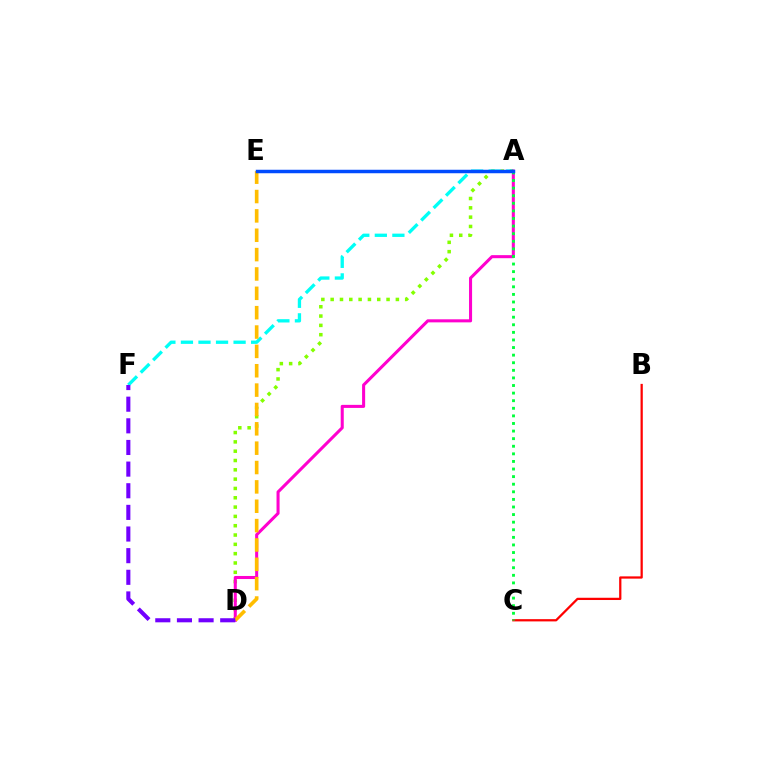{('A', 'D'): [{'color': '#84ff00', 'line_style': 'dotted', 'thickness': 2.53}, {'color': '#ff00cf', 'line_style': 'solid', 'thickness': 2.2}], ('A', 'F'): [{'color': '#00fff6', 'line_style': 'dashed', 'thickness': 2.38}], ('B', 'C'): [{'color': '#ff0000', 'line_style': 'solid', 'thickness': 1.62}], ('D', 'E'): [{'color': '#ffbd00', 'line_style': 'dashed', 'thickness': 2.63}], ('D', 'F'): [{'color': '#7200ff', 'line_style': 'dashed', 'thickness': 2.94}], ('A', 'C'): [{'color': '#00ff39', 'line_style': 'dotted', 'thickness': 2.06}], ('A', 'E'): [{'color': '#004bff', 'line_style': 'solid', 'thickness': 2.5}]}